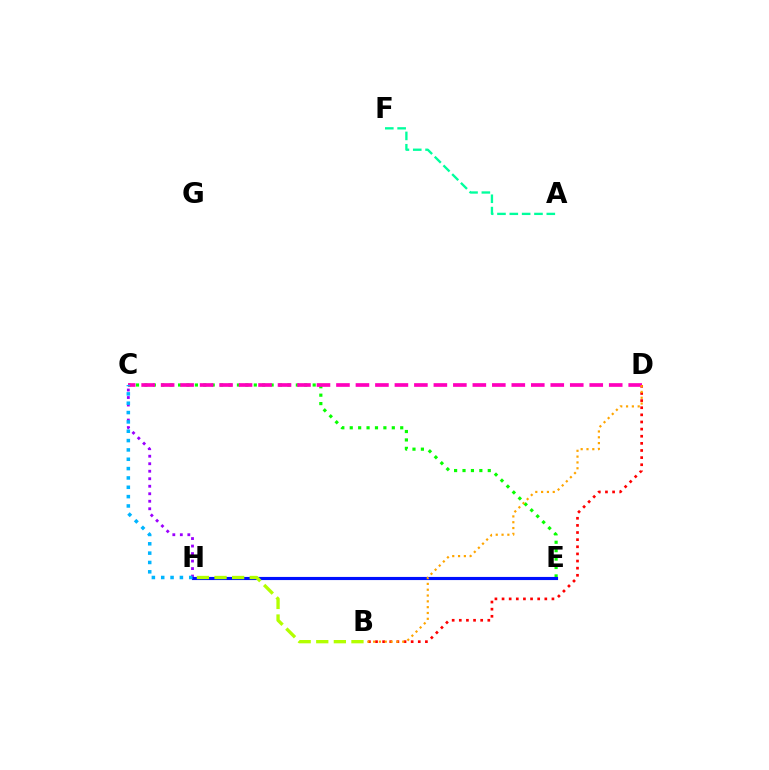{('A', 'F'): [{'color': '#00ff9d', 'line_style': 'dashed', 'thickness': 1.68}], ('C', 'E'): [{'color': '#08ff00', 'line_style': 'dotted', 'thickness': 2.29}], ('B', 'D'): [{'color': '#ff0000', 'line_style': 'dotted', 'thickness': 1.94}, {'color': '#ffa500', 'line_style': 'dotted', 'thickness': 1.58}], ('C', 'H'): [{'color': '#9b00ff', 'line_style': 'dotted', 'thickness': 2.04}, {'color': '#00b5ff', 'line_style': 'dotted', 'thickness': 2.54}], ('C', 'D'): [{'color': '#ff00bd', 'line_style': 'dashed', 'thickness': 2.65}], ('E', 'H'): [{'color': '#0010ff', 'line_style': 'solid', 'thickness': 2.26}], ('B', 'H'): [{'color': '#b3ff00', 'line_style': 'dashed', 'thickness': 2.39}]}